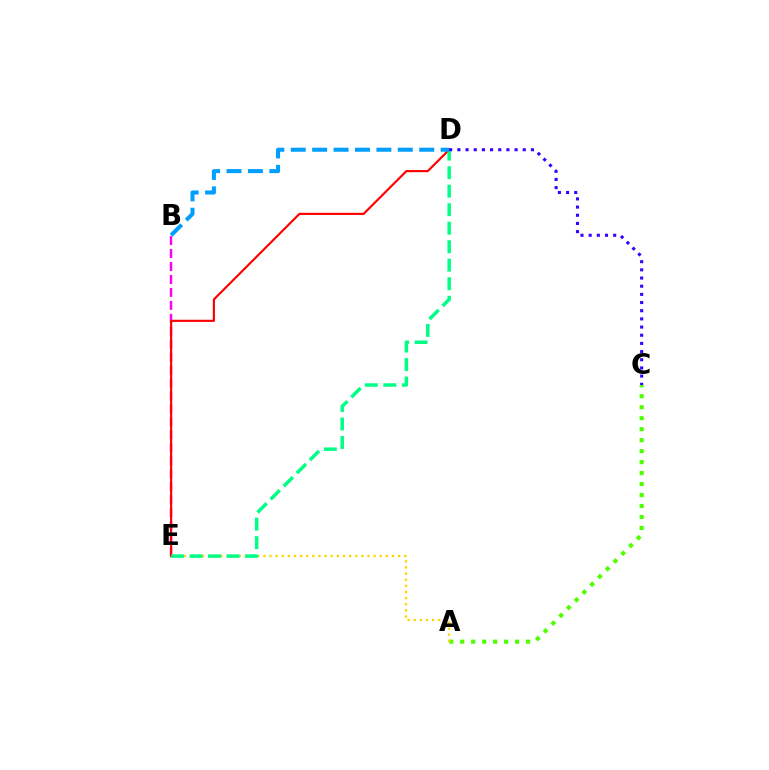{('A', 'C'): [{'color': '#4fff00', 'line_style': 'dotted', 'thickness': 2.98}], ('B', 'E'): [{'color': '#ff00ed', 'line_style': 'dashed', 'thickness': 1.76}], ('A', 'E'): [{'color': '#ffd500', 'line_style': 'dotted', 'thickness': 1.66}], ('D', 'E'): [{'color': '#ff0000', 'line_style': 'solid', 'thickness': 1.55}, {'color': '#00ff86', 'line_style': 'dashed', 'thickness': 2.51}], ('B', 'D'): [{'color': '#009eff', 'line_style': 'dashed', 'thickness': 2.91}], ('C', 'D'): [{'color': '#3700ff', 'line_style': 'dotted', 'thickness': 2.22}]}